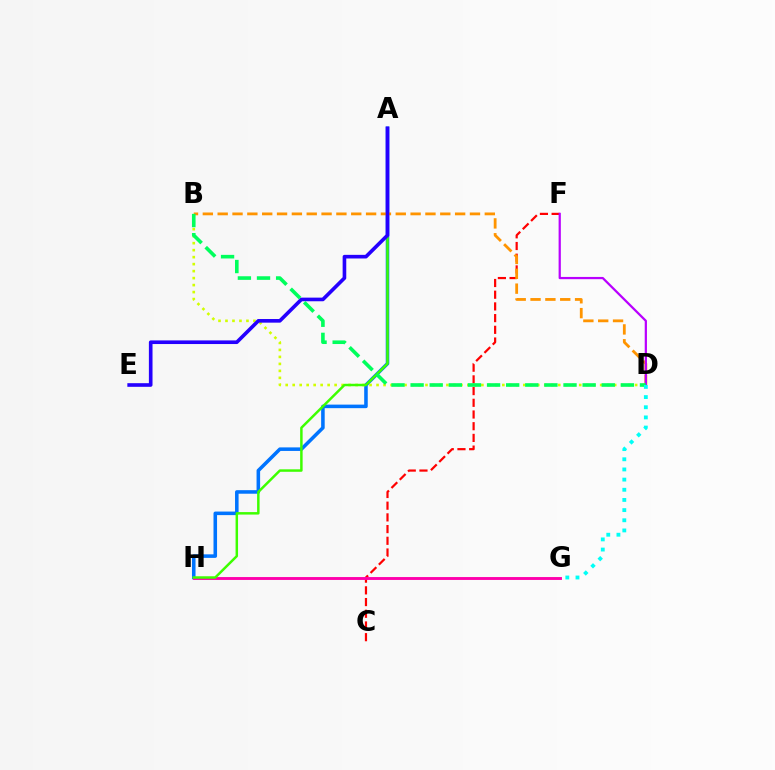{('A', 'H'): [{'color': '#0074ff', 'line_style': 'solid', 'thickness': 2.56}, {'color': '#3dff00', 'line_style': 'solid', 'thickness': 1.78}], ('C', 'F'): [{'color': '#ff0000', 'line_style': 'dashed', 'thickness': 1.59}], ('G', 'H'): [{'color': '#ff00ac', 'line_style': 'solid', 'thickness': 2.08}], ('B', 'D'): [{'color': '#ff9400', 'line_style': 'dashed', 'thickness': 2.02}, {'color': '#d1ff00', 'line_style': 'dotted', 'thickness': 1.9}, {'color': '#00ff5c', 'line_style': 'dashed', 'thickness': 2.6}], ('D', 'F'): [{'color': '#b900ff', 'line_style': 'solid', 'thickness': 1.61}], ('A', 'E'): [{'color': '#2500ff', 'line_style': 'solid', 'thickness': 2.62}], ('D', 'G'): [{'color': '#00fff6', 'line_style': 'dotted', 'thickness': 2.76}]}